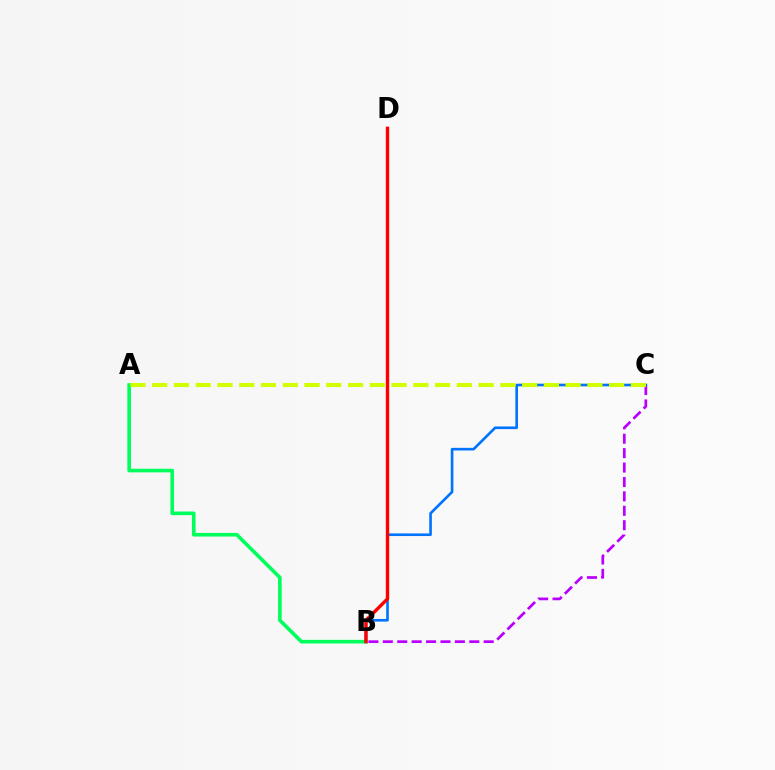{('A', 'B'): [{'color': '#00ff5c', 'line_style': 'solid', 'thickness': 2.61}], ('B', 'C'): [{'color': '#b900ff', 'line_style': 'dashed', 'thickness': 1.96}, {'color': '#0074ff', 'line_style': 'solid', 'thickness': 1.9}], ('B', 'D'): [{'color': '#ff0000', 'line_style': 'solid', 'thickness': 2.44}], ('A', 'C'): [{'color': '#d1ff00', 'line_style': 'dashed', 'thickness': 2.96}]}